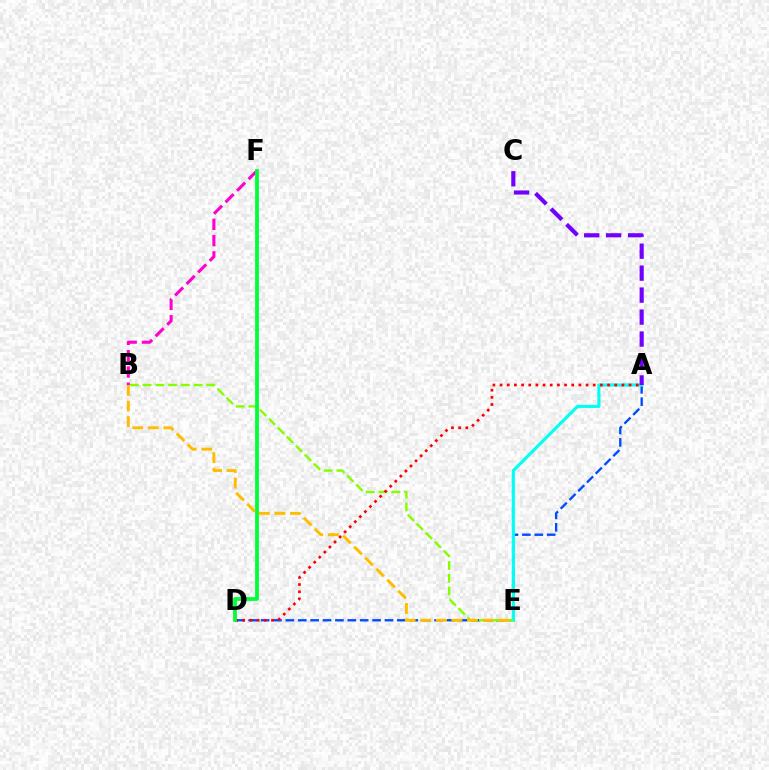{('A', 'D'): [{'color': '#004bff', 'line_style': 'dashed', 'thickness': 1.68}, {'color': '#ff0000', 'line_style': 'dotted', 'thickness': 1.95}], ('A', 'E'): [{'color': '#00fff6', 'line_style': 'solid', 'thickness': 2.26}], ('B', 'E'): [{'color': '#84ff00', 'line_style': 'dashed', 'thickness': 1.73}, {'color': '#ffbd00', 'line_style': 'dashed', 'thickness': 2.12}], ('B', 'F'): [{'color': '#ff00cf', 'line_style': 'dashed', 'thickness': 2.21}], ('A', 'C'): [{'color': '#7200ff', 'line_style': 'dashed', 'thickness': 2.98}], ('D', 'F'): [{'color': '#00ff39', 'line_style': 'solid', 'thickness': 2.73}]}